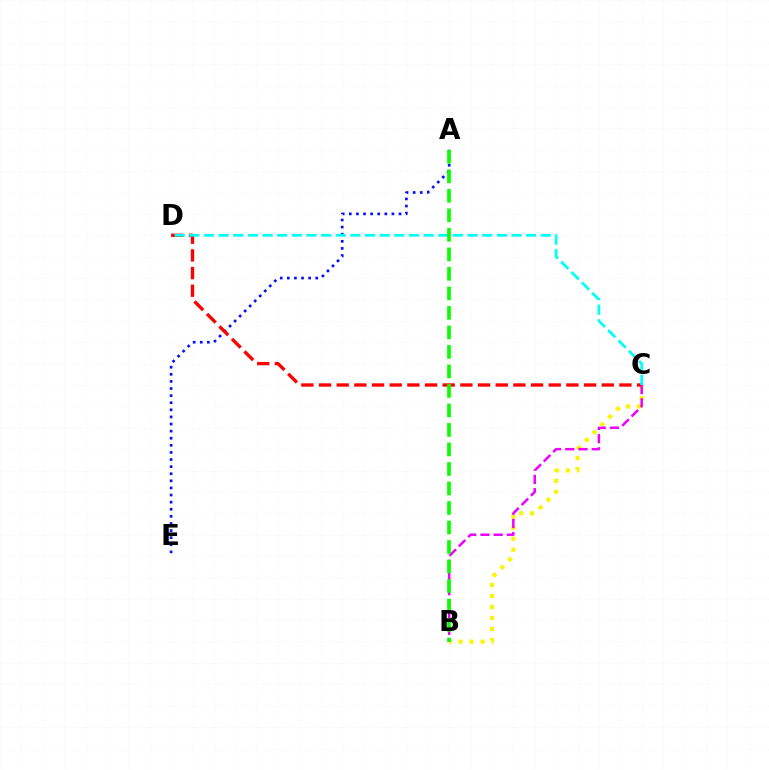{('A', 'E'): [{'color': '#0010ff', 'line_style': 'dotted', 'thickness': 1.93}], ('B', 'C'): [{'color': '#fcf500', 'line_style': 'dotted', 'thickness': 2.99}, {'color': '#ee00ff', 'line_style': 'dashed', 'thickness': 1.79}], ('C', 'D'): [{'color': '#ff0000', 'line_style': 'dashed', 'thickness': 2.4}, {'color': '#00fff6', 'line_style': 'dashed', 'thickness': 1.99}], ('A', 'B'): [{'color': '#08ff00', 'line_style': 'dashed', 'thickness': 2.65}]}